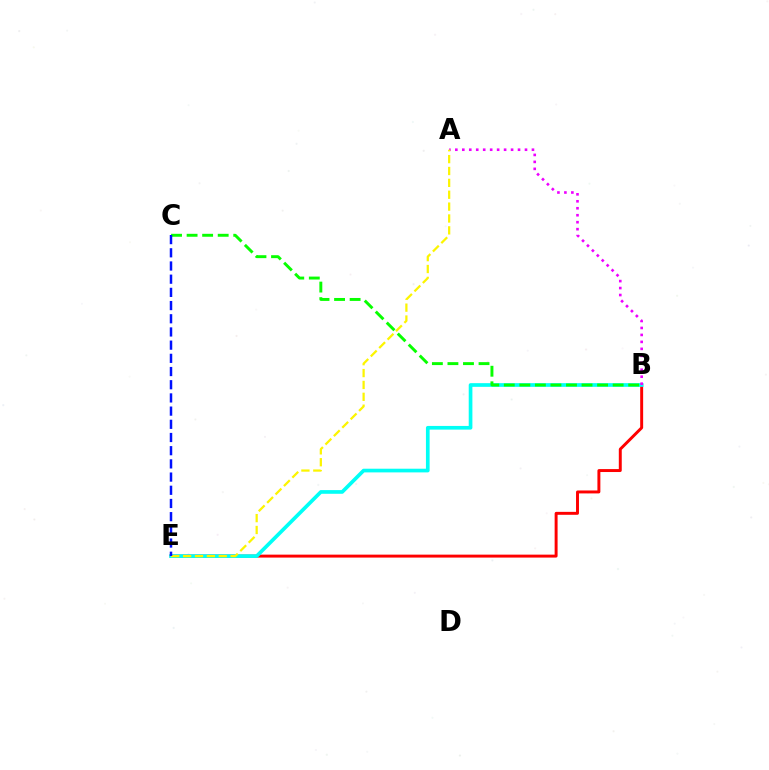{('B', 'E'): [{'color': '#ff0000', 'line_style': 'solid', 'thickness': 2.12}, {'color': '#00fff6', 'line_style': 'solid', 'thickness': 2.65}], ('A', 'B'): [{'color': '#ee00ff', 'line_style': 'dotted', 'thickness': 1.89}], ('A', 'E'): [{'color': '#fcf500', 'line_style': 'dashed', 'thickness': 1.61}], ('B', 'C'): [{'color': '#08ff00', 'line_style': 'dashed', 'thickness': 2.11}], ('C', 'E'): [{'color': '#0010ff', 'line_style': 'dashed', 'thickness': 1.79}]}